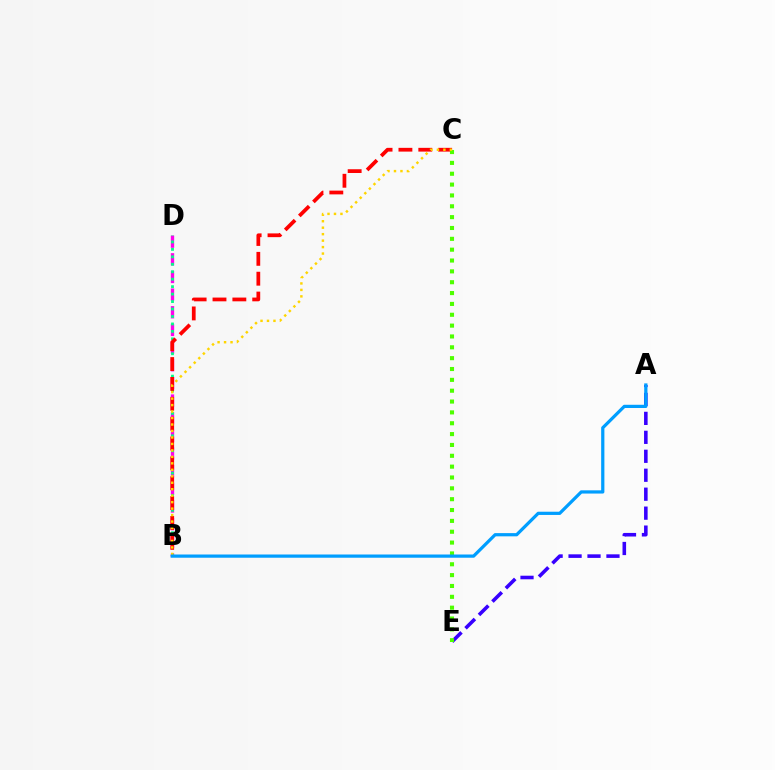{('B', 'D'): [{'color': '#ff00ed', 'line_style': 'dashed', 'thickness': 2.4}, {'color': '#00ff86', 'line_style': 'dotted', 'thickness': 2.03}], ('B', 'C'): [{'color': '#ff0000', 'line_style': 'dashed', 'thickness': 2.7}, {'color': '#ffd500', 'line_style': 'dotted', 'thickness': 1.76}], ('A', 'E'): [{'color': '#3700ff', 'line_style': 'dashed', 'thickness': 2.57}], ('C', 'E'): [{'color': '#4fff00', 'line_style': 'dotted', 'thickness': 2.95}], ('A', 'B'): [{'color': '#009eff', 'line_style': 'solid', 'thickness': 2.32}]}